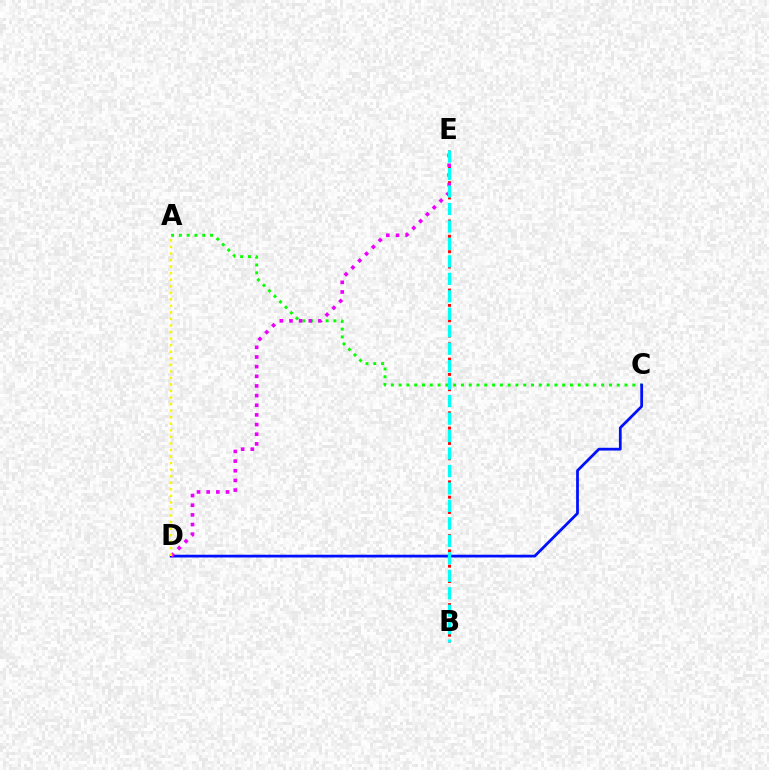{('B', 'E'): [{'color': '#ff0000', 'line_style': 'dotted', 'thickness': 2.08}, {'color': '#00fff6', 'line_style': 'dashed', 'thickness': 2.37}], ('A', 'C'): [{'color': '#08ff00', 'line_style': 'dotted', 'thickness': 2.12}], ('C', 'D'): [{'color': '#0010ff', 'line_style': 'solid', 'thickness': 1.99}], ('D', 'E'): [{'color': '#ee00ff', 'line_style': 'dotted', 'thickness': 2.62}], ('A', 'D'): [{'color': '#fcf500', 'line_style': 'dotted', 'thickness': 1.78}]}